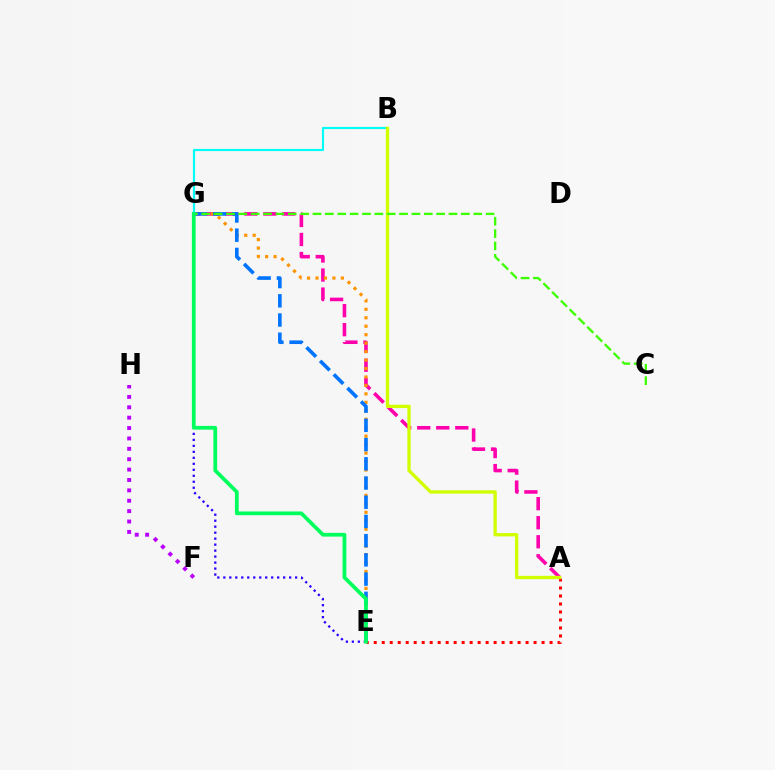{('A', 'G'): [{'color': '#ff00ac', 'line_style': 'dashed', 'thickness': 2.59}], ('B', 'G'): [{'color': '#00fff6', 'line_style': 'solid', 'thickness': 1.56}], ('E', 'G'): [{'color': '#ff9400', 'line_style': 'dotted', 'thickness': 2.3}, {'color': '#0074ff', 'line_style': 'dashed', 'thickness': 2.61}, {'color': '#2500ff', 'line_style': 'dotted', 'thickness': 1.63}, {'color': '#00ff5c', 'line_style': 'solid', 'thickness': 2.7}], ('F', 'H'): [{'color': '#b900ff', 'line_style': 'dotted', 'thickness': 2.82}], ('A', 'E'): [{'color': '#ff0000', 'line_style': 'dotted', 'thickness': 2.17}], ('A', 'B'): [{'color': '#d1ff00', 'line_style': 'solid', 'thickness': 2.39}], ('C', 'G'): [{'color': '#3dff00', 'line_style': 'dashed', 'thickness': 1.68}]}